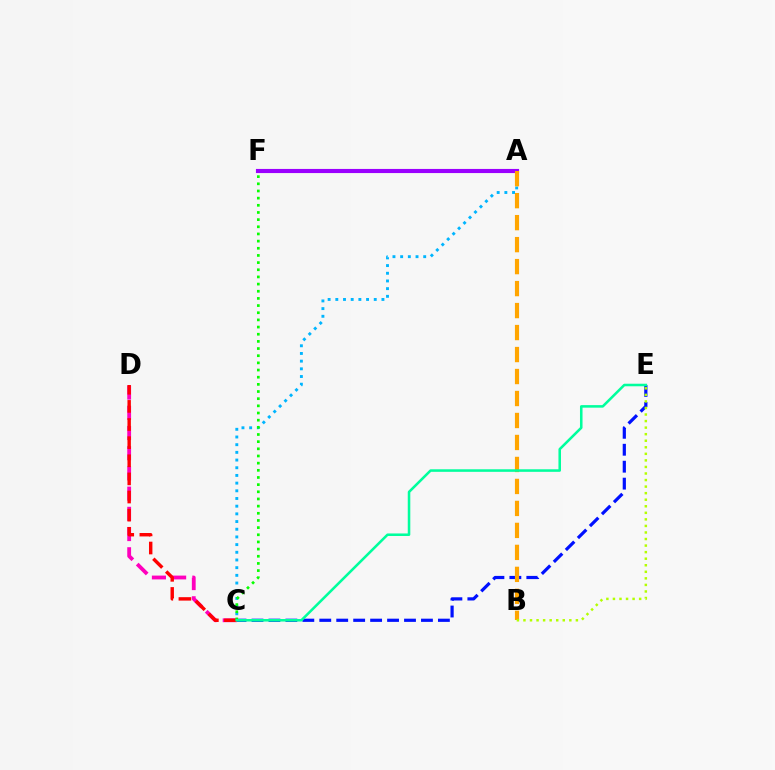{('C', 'D'): [{'color': '#ff00bd', 'line_style': 'dashed', 'thickness': 2.75}, {'color': '#ff0000', 'line_style': 'dashed', 'thickness': 2.46}], ('C', 'E'): [{'color': '#0010ff', 'line_style': 'dashed', 'thickness': 2.3}, {'color': '#00ff9d', 'line_style': 'solid', 'thickness': 1.83}], ('A', 'F'): [{'color': '#9b00ff', 'line_style': 'solid', 'thickness': 2.97}], ('A', 'C'): [{'color': '#00b5ff', 'line_style': 'dotted', 'thickness': 2.09}], ('A', 'B'): [{'color': '#ffa500', 'line_style': 'dashed', 'thickness': 2.99}], ('B', 'E'): [{'color': '#b3ff00', 'line_style': 'dotted', 'thickness': 1.78}], ('C', 'F'): [{'color': '#08ff00', 'line_style': 'dotted', 'thickness': 1.95}]}